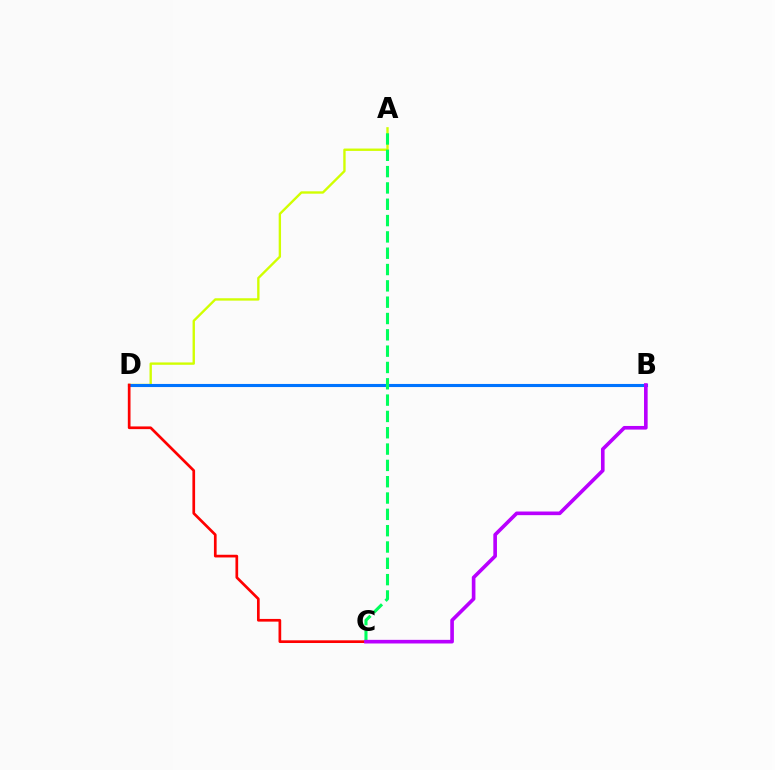{('A', 'D'): [{'color': '#d1ff00', 'line_style': 'solid', 'thickness': 1.7}], ('B', 'D'): [{'color': '#0074ff', 'line_style': 'solid', 'thickness': 2.23}], ('C', 'D'): [{'color': '#ff0000', 'line_style': 'solid', 'thickness': 1.94}], ('A', 'C'): [{'color': '#00ff5c', 'line_style': 'dashed', 'thickness': 2.22}], ('B', 'C'): [{'color': '#b900ff', 'line_style': 'solid', 'thickness': 2.62}]}